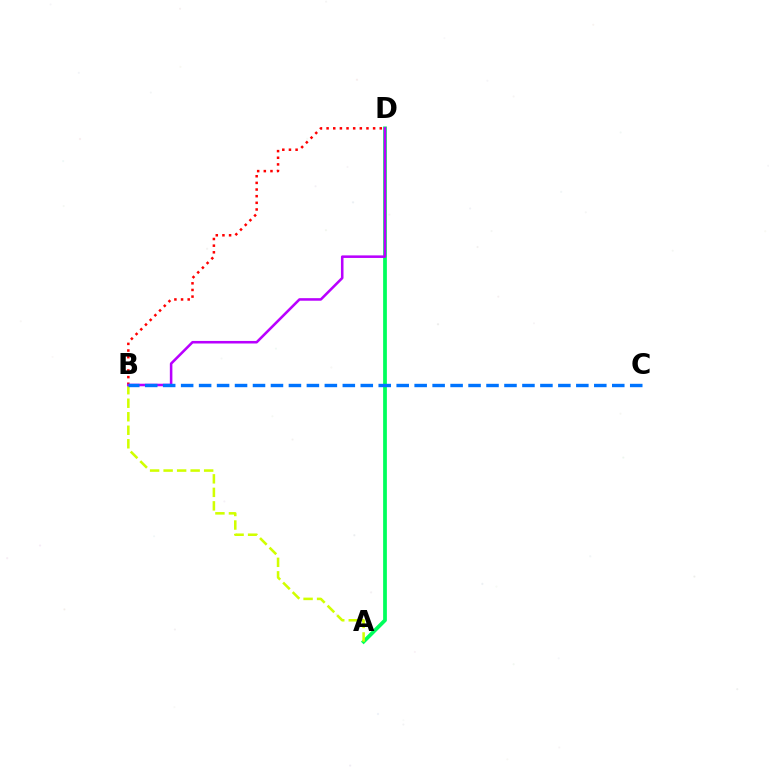{('A', 'D'): [{'color': '#00ff5c', 'line_style': 'solid', 'thickness': 2.7}], ('A', 'B'): [{'color': '#d1ff00', 'line_style': 'dashed', 'thickness': 1.84}], ('B', 'D'): [{'color': '#ff0000', 'line_style': 'dotted', 'thickness': 1.81}, {'color': '#b900ff', 'line_style': 'solid', 'thickness': 1.84}], ('B', 'C'): [{'color': '#0074ff', 'line_style': 'dashed', 'thickness': 2.44}]}